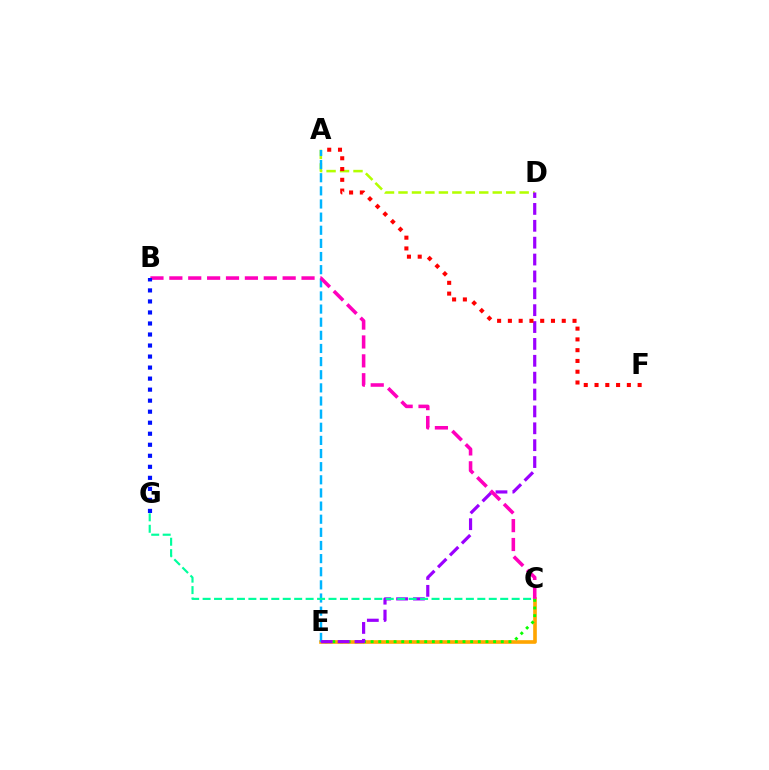{('C', 'E'): [{'color': '#ffa500', 'line_style': 'solid', 'thickness': 2.62}, {'color': '#08ff00', 'line_style': 'dotted', 'thickness': 2.08}], ('A', 'D'): [{'color': '#b3ff00', 'line_style': 'dashed', 'thickness': 1.83}], ('A', 'E'): [{'color': '#00b5ff', 'line_style': 'dashed', 'thickness': 1.78}], ('D', 'E'): [{'color': '#9b00ff', 'line_style': 'dashed', 'thickness': 2.29}], ('B', 'C'): [{'color': '#ff00bd', 'line_style': 'dashed', 'thickness': 2.57}], ('A', 'F'): [{'color': '#ff0000', 'line_style': 'dotted', 'thickness': 2.93}], ('C', 'G'): [{'color': '#00ff9d', 'line_style': 'dashed', 'thickness': 1.55}], ('B', 'G'): [{'color': '#0010ff', 'line_style': 'dotted', 'thickness': 3.0}]}